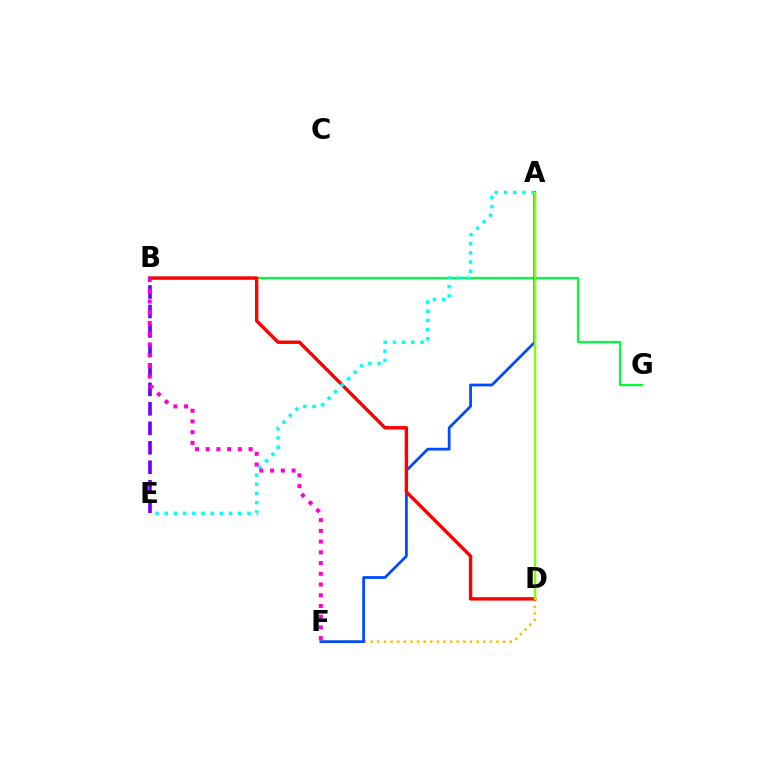{('D', 'F'): [{'color': '#ffbd00', 'line_style': 'dotted', 'thickness': 1.8}], ('B', 'G'): [{'color': '#00ff39', 'line_style': 'solid', 'thickness': 1.62}], ('A', 'F'): [{'color': '#004bff', 'line_style': 'solid', 'thickness': 2.0}], ('B', 'D'): [{'color': '#ff0000', 'line_style': 'solid', 'thickness': 2.45}], ('B', 'E'): [{'color': '#7200ff', 'line_style': 'dashed', 'thickness': 2.65}], ('A', 'E'): [{'color': '#00fff6', 'line_style': 'dotted', 'thickness': 2.5}], ('B', 'F'): [{'color': '#ff00cf', 'line_style': 'dotted', 'thickness': 2.91}], ('A', 'D'): [{'color': '#84ff00', 'line_style': 'solid', 'thickness': 1.75}]}